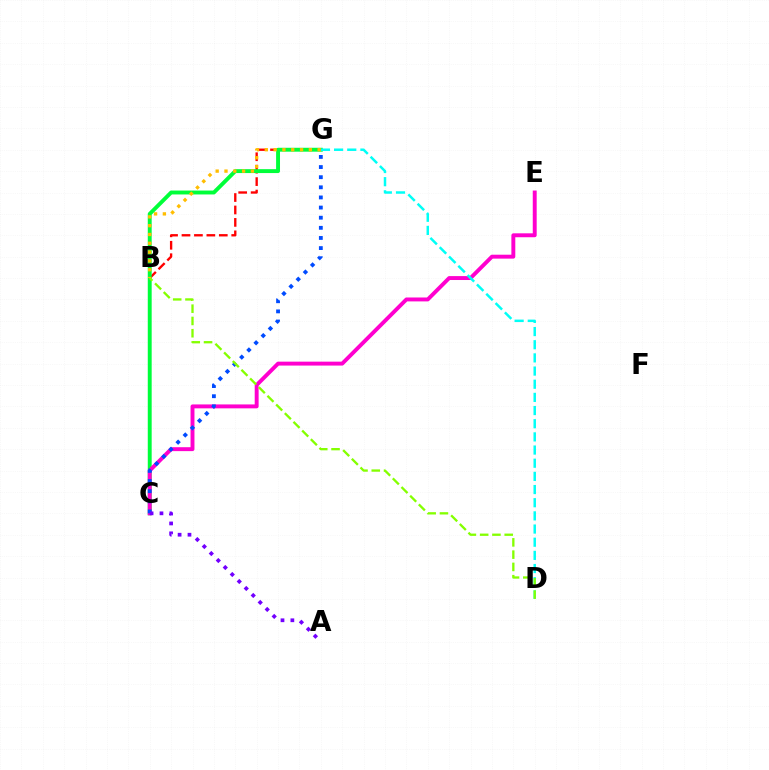{('B', 'G'): [{'color': '#ff0000', 'line_style': 'dashed', 'thickness': 1.69}, {'color': '#ffbd00', 'line_style': 'dotted', 'thickness': 2.39}], ('C', 'G'): [{'color': '#00ff39', 'line_style': 'solid', 'thickness': 2.81}, {'color': '#004bff', 'line_style': 'dotted', 'thickness': 2.75}], ('C', 'E'): [{'color': '#ff00cf', 'line_style': 'solid', 'thickness': 2.82}], ('D', 'G'): [{'color': '#00fff6', 'line_style': 'dashed', 'thickness': 1.79}], ('B', 'D'): [{'color': '#84ff00', 'line_style': 'dashed', 'thickness': 1.67}], ('A', 'C'): [{'color': '#7200ff', 'line_style': 'dotted', 'thickness': 2.68}]}